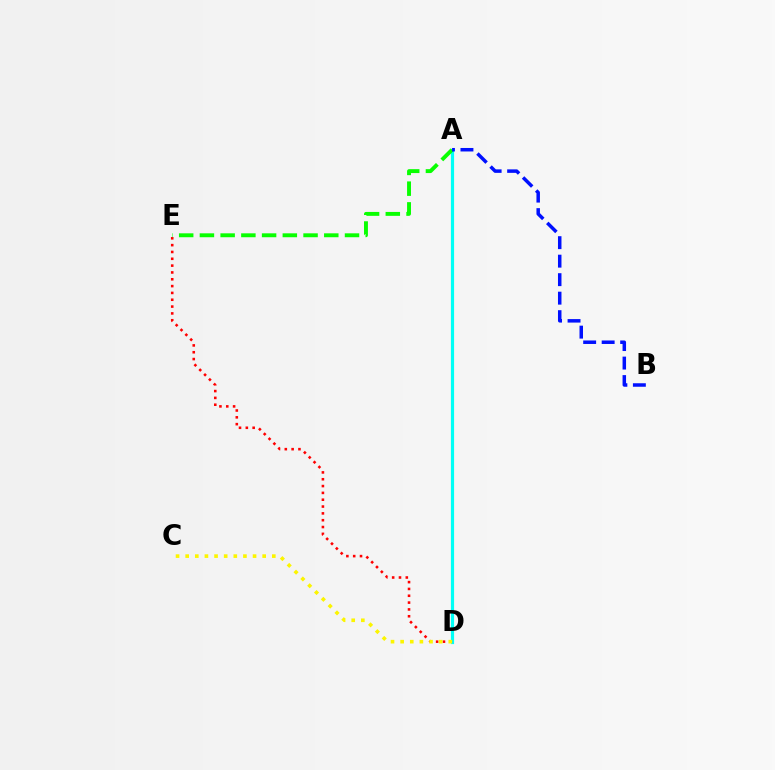{('A', 'D'): [{'color': '#ee00ff', 'line_style': 'dashed', 'thickness': 2.12}, {'color': '#00fff6', 'line_style': 'solid', 'thickness': 2.28}], ('D', 'E'): [{'color': '#ff0000', 'line_style': 'dotted', 'thickness': 1.85}], ('A', 'E'): [{'color': '#08ff00', 'line_style': 'dashed', 'thickness': 2.82}], ('A', 'B'): [{'color': '#0010ff', 'line_style': 'dashed', 'thickness': 2.51}], ('C', 'D'): [{'color': '#fcf500', 'line_style': 'dotted', 'thickness': 2.61}]}